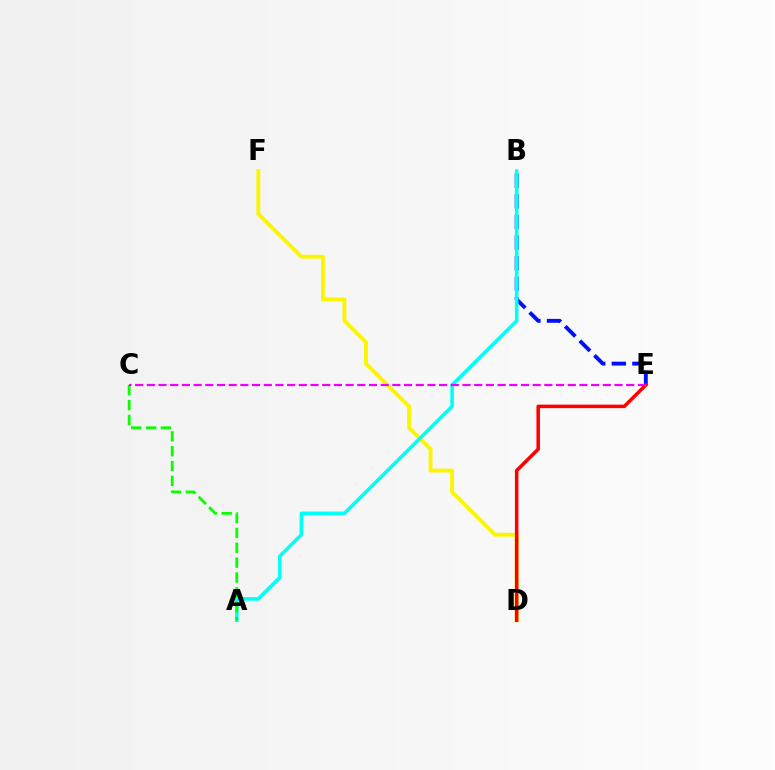{('D', 'F'): [{'color': '#fcf500', 'line_style': 'solid', 'thickness': 2.78}], ('B', 'E'): [{'color': '#0010ff', 'line_style': 'dashed', 'thickness': 2.8}], ('D', 'E'): [{'color': '#ff0000', 'line_style': 'solid', 'thickness': 2.53}], ('A', 'B'): [{'color': '#00fff6', 'line_style': 'solid', 'thickness': 2.56}], ('A', 'C'): [{'color': '#08ff00', 'line_style': 'dashed', 'thickness': 2.02}], ('C', 'E'): [{'color': '#ee00ff', 'line_style': 'dashed', 'thickness': 1.59}]}